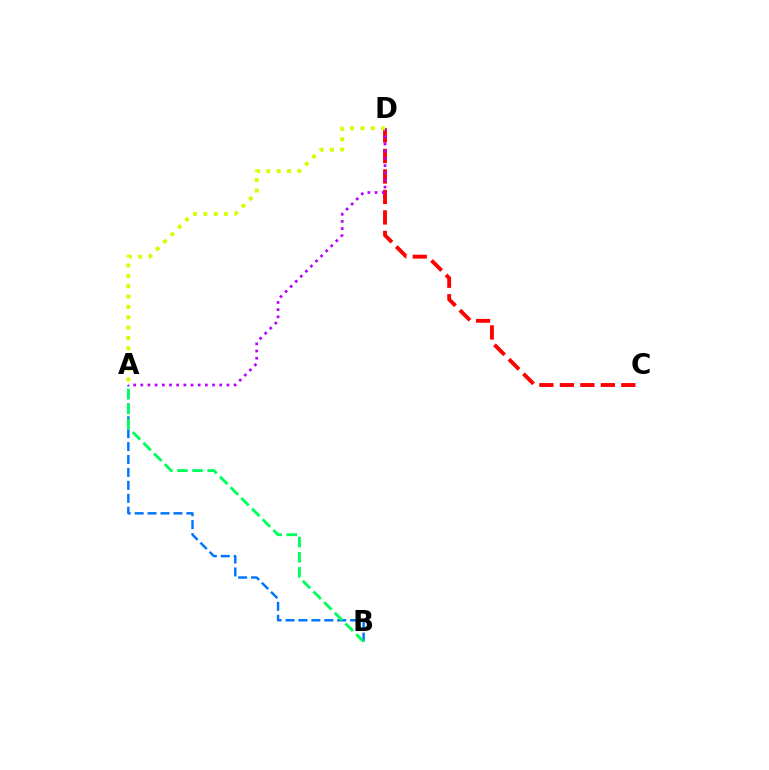{('A', 'B'): [{'color': '#0074ff', 'line_style': 'dashed', 'thickness': 1.76}, {'color': '#00ff5c', 'line_style': 'dashed', 'thickness': 2.05}], ('C', 'D'): [{'color': '#ff0000', 'line_style': 'dashed', 'thickness': 2.78}], ('A', 'D'): [{'color': '#b900ff', 'line_style': 'dotted', 'thickness': 1.95}, {'color': '#d1ff00', 'line_style': 'dotted', 'thickness': 2.81}]}